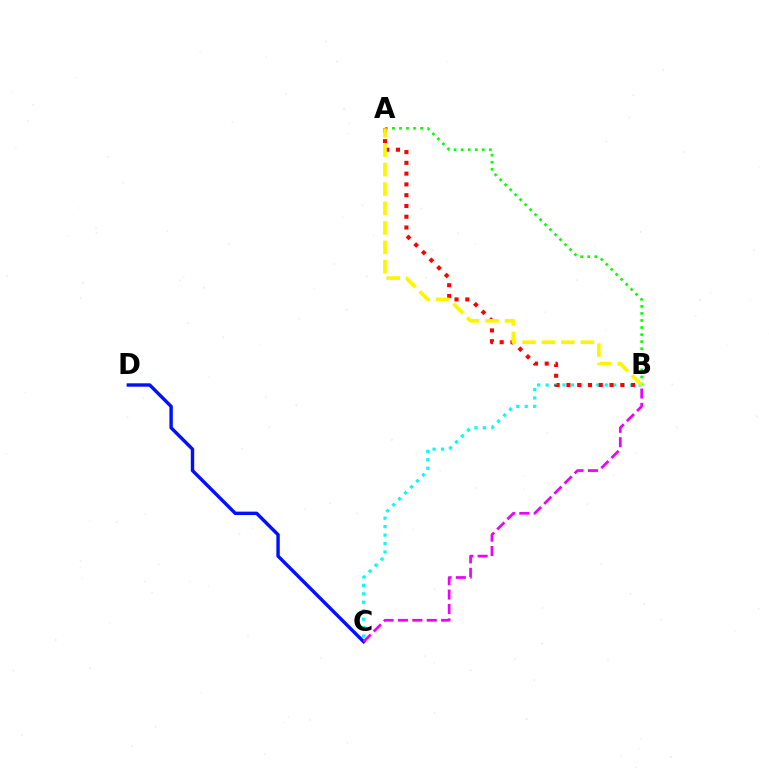{('B', 'C'): [{'color': '#00fff6', 'line_style': 'dotted', 'thickness': 2.3}, {'color': '#ee00ff', 'line_style': 'dashed', 'thickness': 1.95}], ('A', 'B'): [{'color': '#08ff00', 'line_style': 'dotted', 'thickness': 1.92}, {'color': '#ff0000', 'line_style': 'dotted', 'thickness': 2.93}, {'color': '#fcf500', 'line_style': 'dashed', 'thickness': 2.64}], ('C', 'D'): [{'color': '#0010ff', 'line_style': 'solid', 'thickness': 2.45}]}